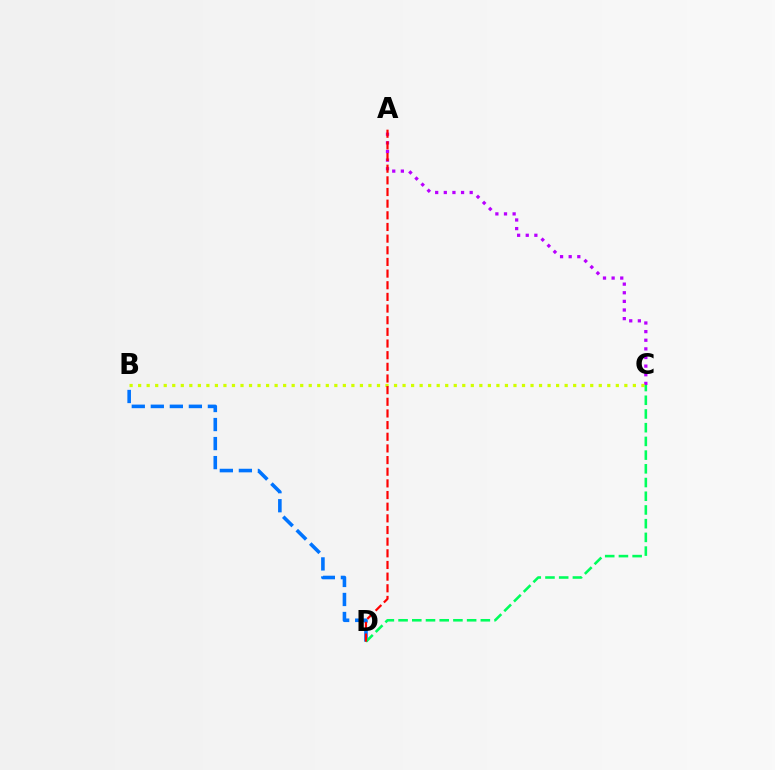{('B', 'D'): [{'color': '#0074ff', 'line_style': 'dashed', 'thickness': 2.58}], ('A', 'C'): [{'color': '#b900ff', 'line_style': 'dotted', 'thickness': 2.34}], ('B', 'C'): [{'color': '#d1ff00', 'line_style': 'dotted', 'thickness': 2.32}], ('C', 'D'): [{'color': '#00ff5c', 'line_style': 'dashed', 'thickness': 1.86}], ('A', 'D'): [{'color': '#ff0000', 'line_style': 'dashed', 'thickness': 1.58}]}